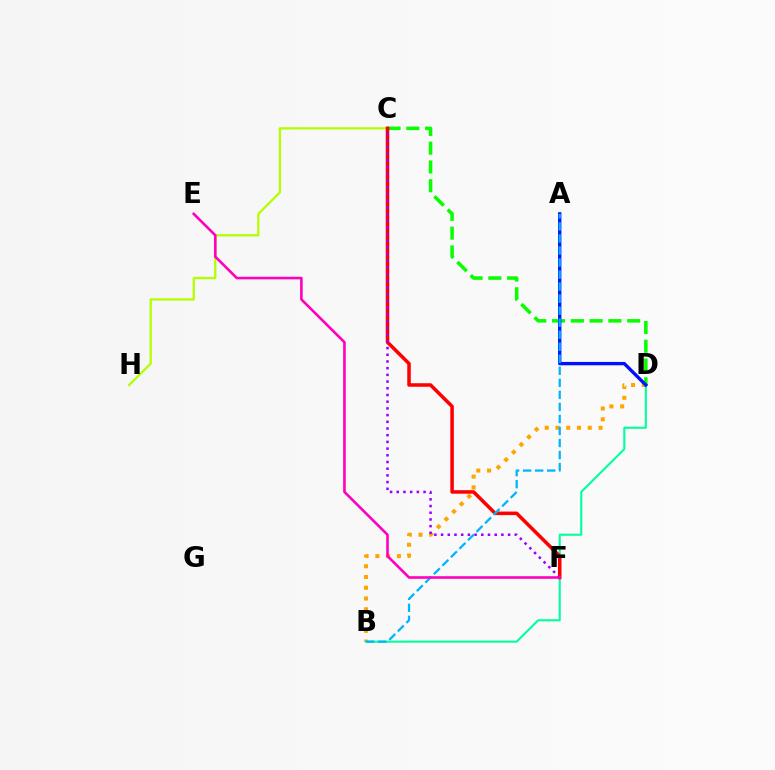{('B', 'D'): [{'color': '#ffa500', 'line_style': 'dotted', 'thickness': 2.92}, {'color': '#00ff9d', 'line_style': 'solid', 'thickness': 1.5}], ('C', 'D'): [{'color': '#08ff00', 'line_style': 'dashed', 'thickness': 2.55}], ('C', 'H'): [{'color': '#b3ff00', 'line_style': 'solid', 'thickness': 1.63}], ('C', 'F'): [{'color': '#ff0000', 'line_style': 'solid', 'thickness': 2.55}, {'color': '#9b00ff', 'line_style': 'dotted', 'thickness': 1.82}], ('A', 'D'): [{'color': '#0010ff', 'line_style': 'solid', 'thickness': 2.41}], ('A', 'B'): [{'color': '#00b5ff', 'line_style': 'dashed', 'thickness': 1.63}], ('E', 'F'): [{'color': '#ff00bd', 'line_style': 'solid', 'thickness': 1.88}]}